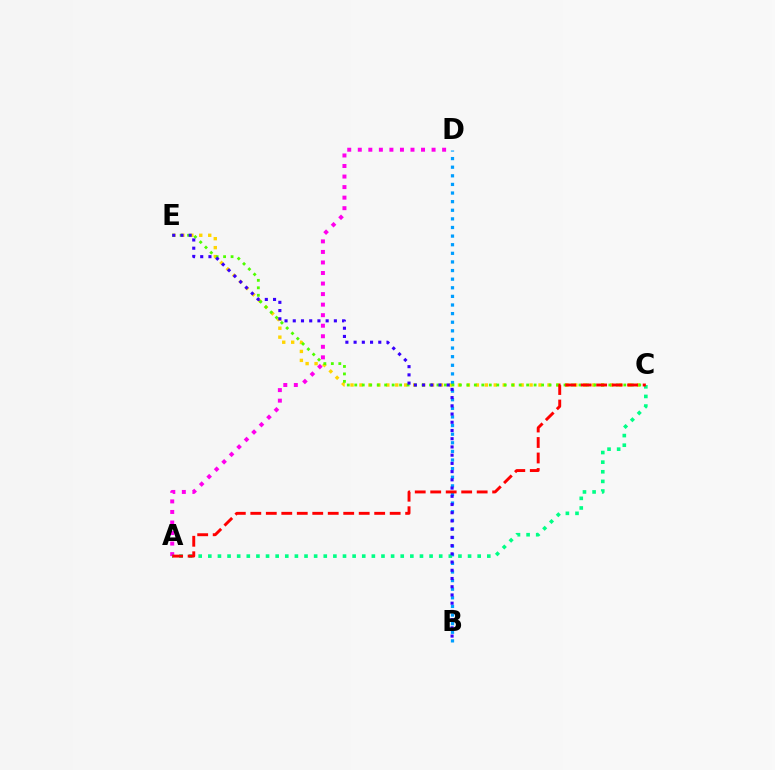{('C', 'E'): [{'color': '#ffd500', 'line_style': 'dotted', 'thickness': 2.43}, {'color': '#4fff00', 'line_style': 'dotted', 'thickness': 2.03}], ('B', 'D'): [{'color': '#009eff', 'line_style': 'dotted', 'thickness': 2.34}], ('A', 'D'): [{'color': '#ff00ed', 'line_style': 'dotted', 'thickness': 2.86}], ('A', 'C'): [{'color': '#00ff86', 'line_style': 'dotted', 'thickness': 2.61}, {'color': '#ff0000', 'line_style': 'dashed', 'thickness': 2.1}], ('B', 'E'): [{'color': '#3700ff', 'line_style': 'dotted', 'thickness': 2.23}]}